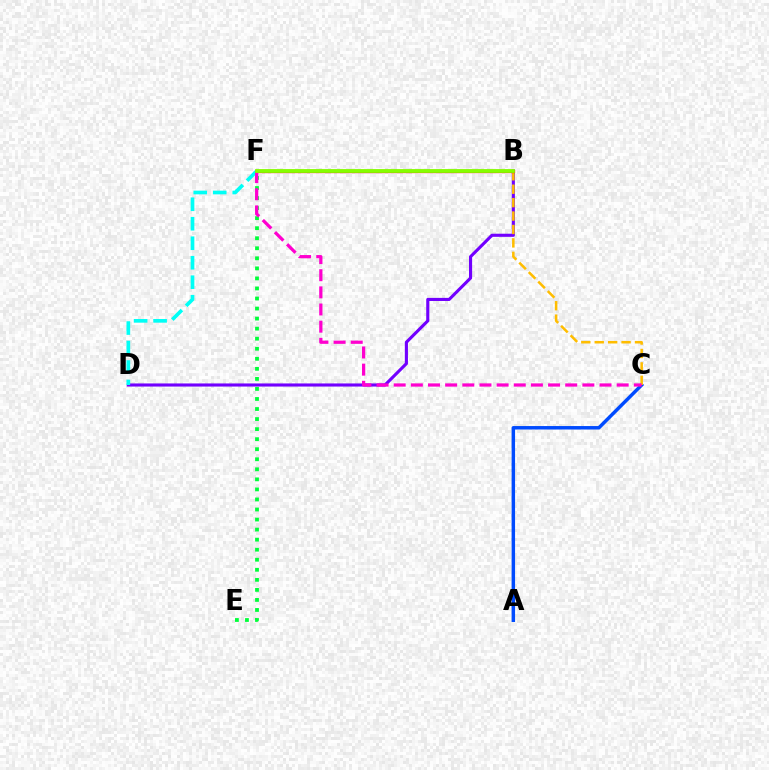{('E', 'F'): [{'color': '#00ff39', 'line_style': 'dotted', 'thickness': 2.73}], ('B', 'D'): [{'color': '#7200ff', 'line_style': 'solid', 'thickness': 2.24}], ('A', 'C'): [{'color': '#004bff', 'line_style': 'solid', 'thickness': 2.49}], ('D', 'F'): [{'color': '#00fff6', 'line_style': 'dashed', 'thickness': 2.65}], ('B', 'C'): [{'color': '#ffbd00', 'line_style': 'dashed', 'thickness': 1.82}], ('B', 'F'): [{'color': '#ff0000', 'line_style': 'solid', 'thickness': 2.36}, {'color': '#84ff00', 'line_style': 'solid', 'thickness': 2.73}], ('C', 'F'): [{'color': '#ff00cf', 'line_style': 'dashed', 'thickness': 2.33}]}